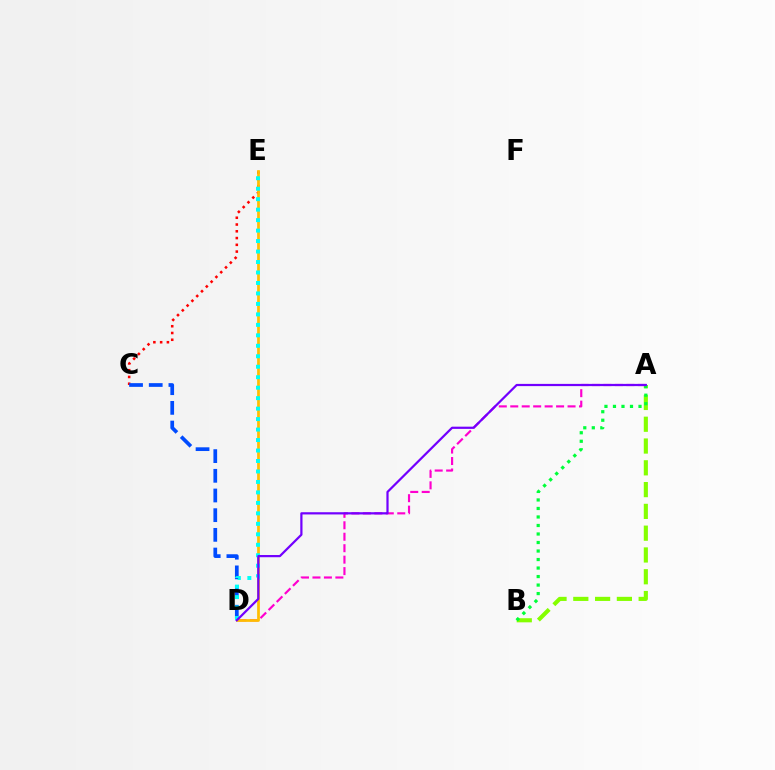{('C', 'E'): [{'color': '#ff0000', 'line_style': 'dotted', 'thickness': 1.84}], ('A', 'B'): [{'color': '#84ff00', 'line_style': 'dashed', 'thickness': 2.96}, {'color': '#00ff39', 'line_style': 'dotted', 'thickness': 2.31}], ('A', 'D'): [{'color': '#ff00cf', 'line_style': 'dashed', 'thickness': 1.56}, {'color': '#7200ff', 'line_style': 'solid', 'thickness': 1.6}], ('C', 'D'): [{'color': '#004bff', 'line_style': 'dashed', 'thickness': 2.67}], ('D', 'E'): [{'color': '#ffbd00', 'line_style': 'solid', 'thickness': 1.97}, {'color': '#00fff6', 'line_style': 'dotted', 'thickness': 2.85}]}